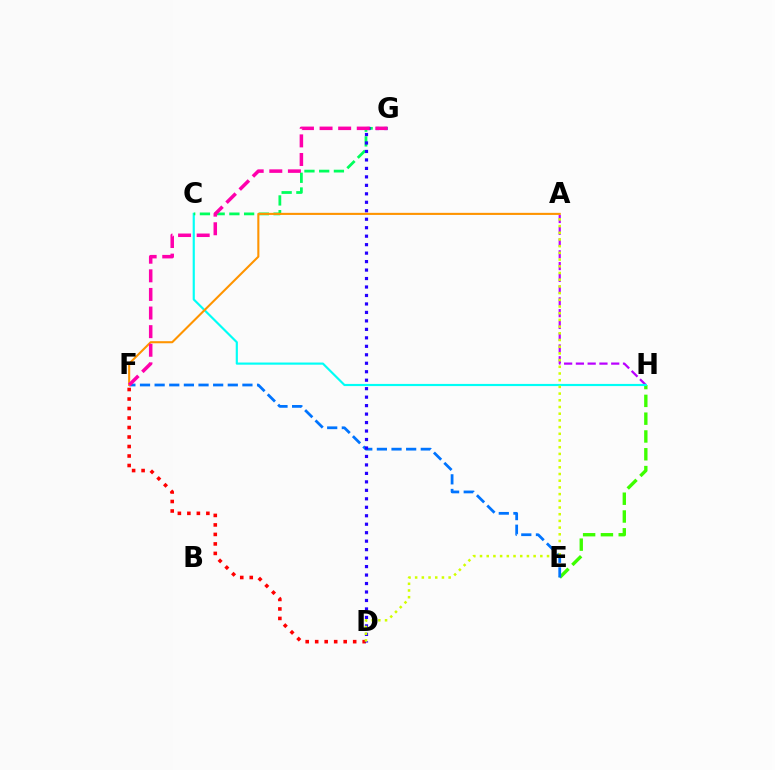{('E', 'H'): [{'color': '#3dff00', 'line_style': 'dashed', 'thickness': 2.42}], ('A', 'H'): [{'color': '#b900ff', 'line_style': 'dashed', 'thickness': 1.6}], ('E', 'F'): [{'color': '#0074ff', 'line_style': 'dashed', 'thickness': 1.99}], ('D', 'F'): [{'color': '#ff0000', 'line_style': 'dotted', 'thickness': 2.58}], ('C', 'H'): [{'color': '#00fff6', 'line_style': 'solid', 'thickness': 1.56}], ('C', 'G'): [{'color': '#00ff5c', 'line_style': 'dashed', 'thickness': 2.0}], ('D', 'G'): [{'color': '#2500ff', 'line_style': 'dotted', 'thickness': 2.3}], ('A', 'F'): [{'color': '#ff9400', 'line_style': 'solid', 'thickness': 1.5}], ('F', 'G'): [{'color': '#ff00ac', 'line_style': 'dashed', 'thickness': 2.53}], ('A', 'D'): [{'color': '#d1ff00', 'line_style': 'dotted', 'thickness': 1.82}]}